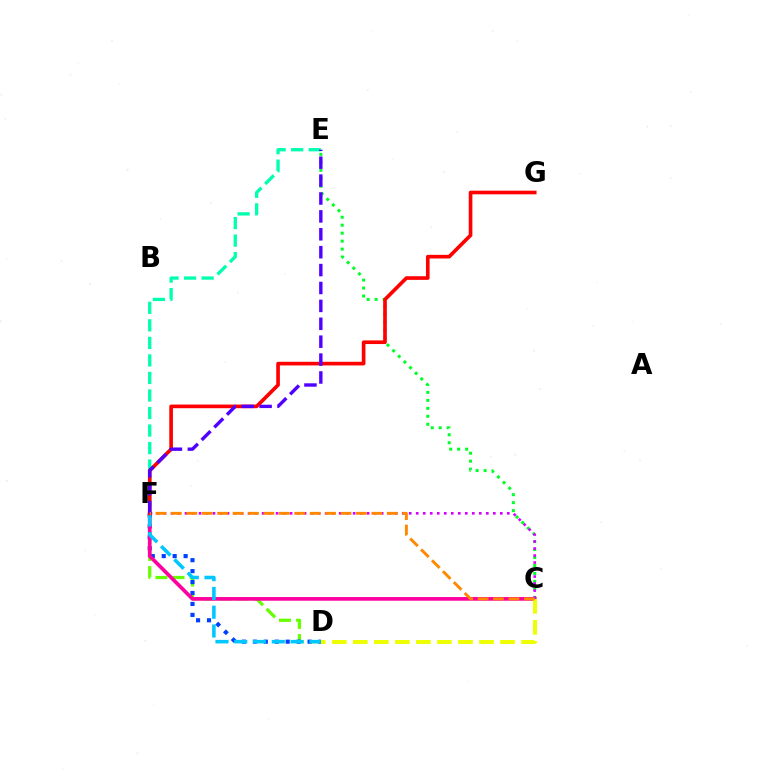{('D', 'F'): [{'color': '#66ff00', 'line_style': 'dashed', 'thickness': 2.32}, {'color': '#003fff', 'line_style': 'dotted', 'thickness': 2.97}, {'color': '#00c7ff', 'line_style': 'dashed', 'thickness': 2.55}], ('C', 'E'): [{'color': '#00ff27', 'line_style': 'dotted', 'thickness': 2.17}], ('C', 'F'): [{'color': '#ff00a0', 'line_style': 'solid', 'thickness': 2.66}, {'color': '#d600ff', 'line_style': 'dotted', 'thickness': 1.9}, {'color': '#ff8800', 'line_style': 'dashed', 'thickness': 2.09}], ('E', 'F'): [{'color': '#00ffaf', 'line_style': 'dashed', 'thickness': 2.38}, {'color': '#4f00ff', 'line_style': 'dashed', 'thickness': 2.43}], ('F', 'G'): [{'color': '#ff0000', 'line_style': 'solid', 'thickness': 2.62}], ('C', 'D'): [{'color': '#eeff00', 'line_style': 'dashed', 'thickness': 2.86}]}